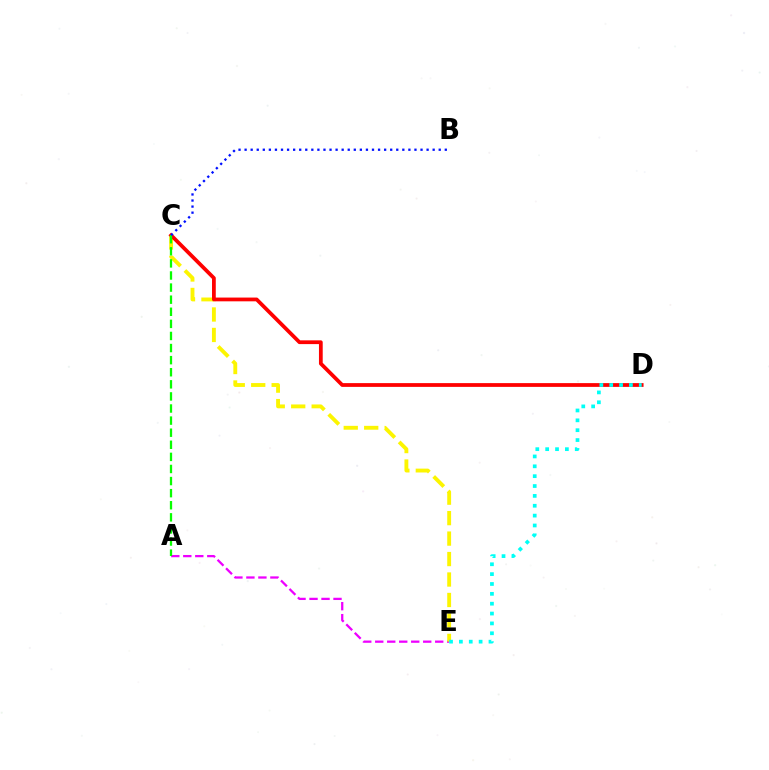{('A', 'E'): [{'color': '#ee00ff', 'line_style': 'dashed', 'thickness': 1.63}], ('C', 'E'): [{'color': '#fcf500', 'line_style': 'dashed', 'thickness': 2.78}], ('C', 'D'): [{'color': '#ff0000', 'line_style': 'solid', 'thickness': 2.71}], ('D', 'E'): [{'color': '#00fff6', 'line_style': 'dotted', 'thickness': 2.68}], ('A', 'C'): [{'color': '#08ff00', 'line_style': 'dashed', 'thickness': 1.64}], ('B', 'C'): [{'color': '#0010ff', 'line_style': 'dotted', 'thickness': 1.65}]}